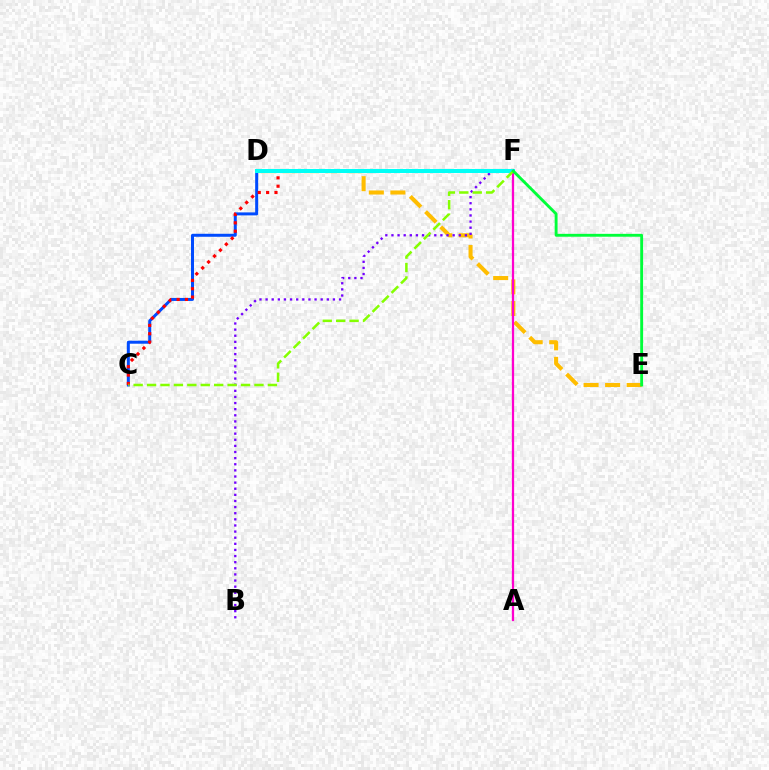{('D', 'E'): [{'color': '#ffbd00', 'line_style': 'dashed', 'thickness': 2.93}], ('B', 'F'): [{'color': '#7200ff', 'line_style': 'dotted', 'thickness': 1.66}], ('C', 'D'): [{'color': '#004bff', 'line_style': 'solid', 'thickness': 2.15}], ('C', 'F'): [{'color': '#ff0000', 'line_style': 'dotted', 'thickness': 2.27}, {'color': '#84ff00', 'line_style': 'dashed', 'thickness': 1.82}], ('D', 'F'): [{'color': '#00fff6', 'line_style': 'solid', 'thickness': 2.89}], ('A', 'F'): [{'color': '#ff00cf', 'line_style': 'solid', 'thickness': 1.63}], ('E', 'F'): [{'color': '#00ff39', 'line_style': 'solid', 'thickness': 2.07}]}